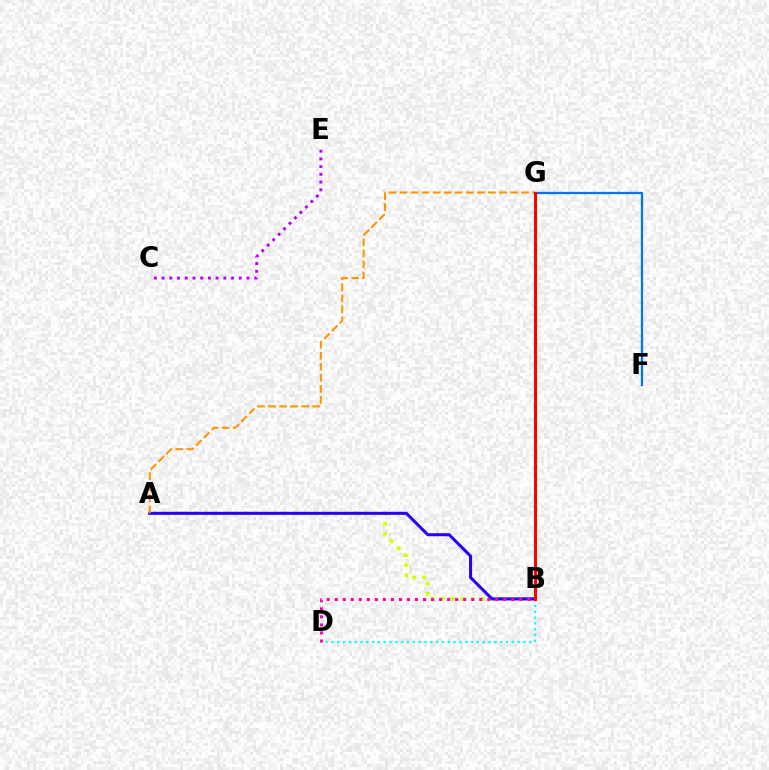{('A', 'B'): [{'color': '#d1ff00', 'line_style': 'dotted', 'thickness': 2.72}, {'color': '#2500ff', 'line_style': 'solid', 'thickness': 2.19}], ('B', 'D'): [{'color': '#00fff6', 'line_style': 'dotted', 'thickness': 1.58}, {'color': '#ff00ac', 'line_style': 'dotted', 'thickness': 2.18}], ('F', 'G'): [{'color': '#0074ff', 'line_style': 'solid', 'thickness': 1.64}], ('C', 'E'): [{'color': '#b900ff', 'line_style': 'dotted', 'thickness': 2.1}], ('B', 'G'): [{'color': '#3dff00', 'line_style': 'dashed', 'thickness': 1.86}, {'color': '#00ff5c', 'line_style': 'dashed', 'thickness': 2.15}, {'color': '#ff0000', 'line_style': 'solid', 'thickness': 2.23}], ('A', 'G'): [{'color': '#ff9400', 'line_style': 'dashed', 'thickness': 1.5}]}